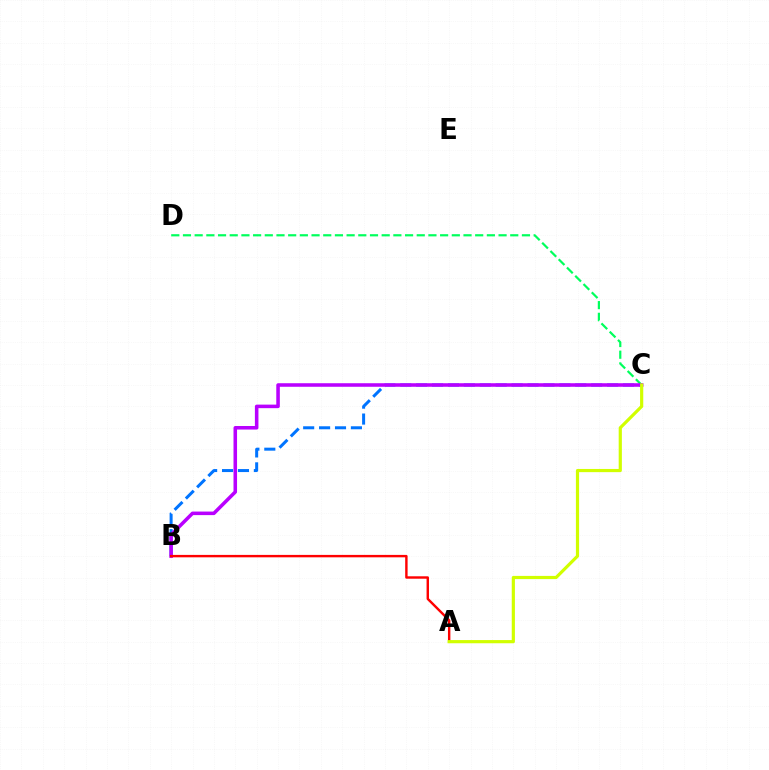{('B', 'C'): [{'color': '#0074ff', 'line_style': 'dashed', 'thickness': 2.16}, {'color': '#b900ff', 'line_style': 'solid', 'thickness': 2.56}], ('C', 'D'): [{'color': '#00ff5c', 'line_style': 'dashed', 'thickness': 1.59}], ('A', 'B'): [{'color': '#ff0000', 'line_style': 'solid', 'thickness': 1.74}], ('A', 'C'): [{'color': '#d1ff00', 'line_style': 'solid', 'thickness': 2.29}]}